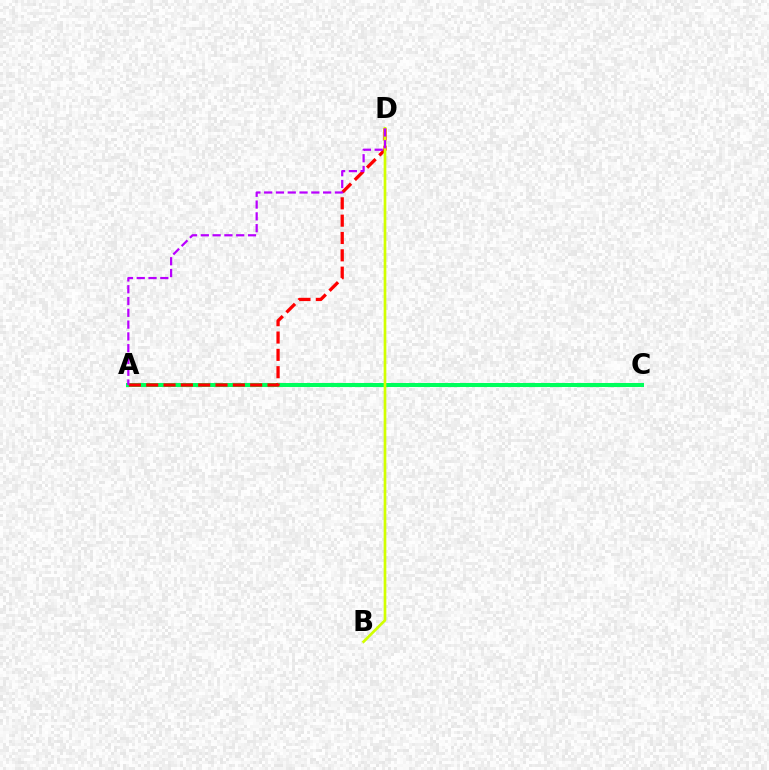{('A', 'C'): [{'color': '#0074ff', 'line_style': 'dashed', 'thickness': 2.76}, {'color': '#00ff5c', 'line_style': 'solid', 'thickness': 2.89}], ('A', 'D'): [{'color': '#ff0000', 'line_style': 'dashed', 'thickness': 2.35}, {'color': '#b900ff', 'line_style': 'dashed', 'thickness': 1.6}], ('B', 'D'): [{'color': '#d1ff00', 'line_style': 'solid', 'thickness': 1.93}]}